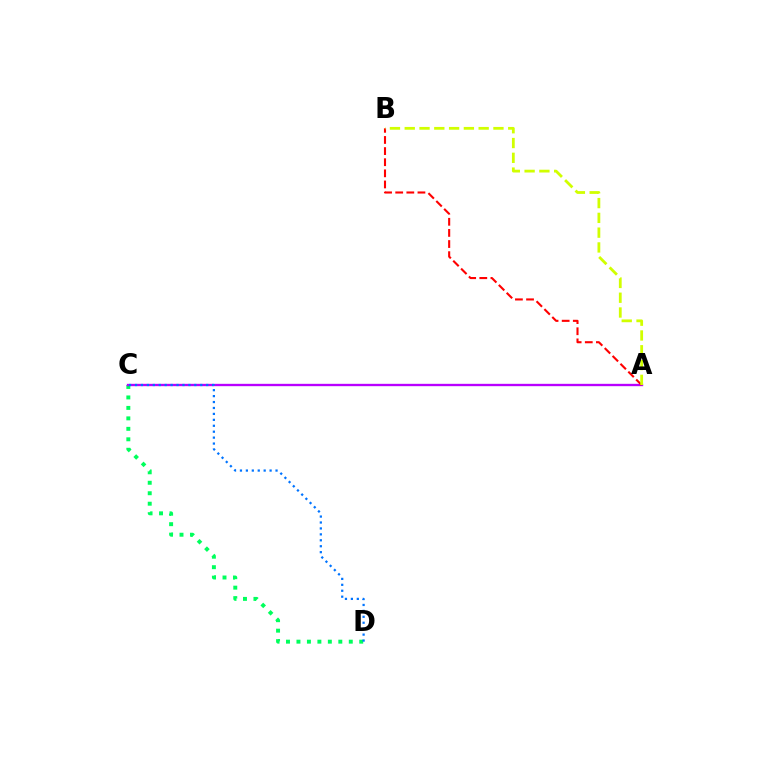{('C', 'D'): [{'color': '#00ff5c', 'line_style': 'dotted', 'thickness': 2.84}, {'color': '#0074ff', 'line_style': 'dotted', 'thickness': 1.61}], ('A', 'C'): [{'color': '#b900ff', 'line_style': 'solid', 'thickness': 1.69}], ('A', 'B'): [{'color': '#ff0000', 'line_style': 'dashed', 'thickness': 1.51}, {'color': '#d1ff00', 'line_style': 'dashed', 'thickness': 2.01}]}